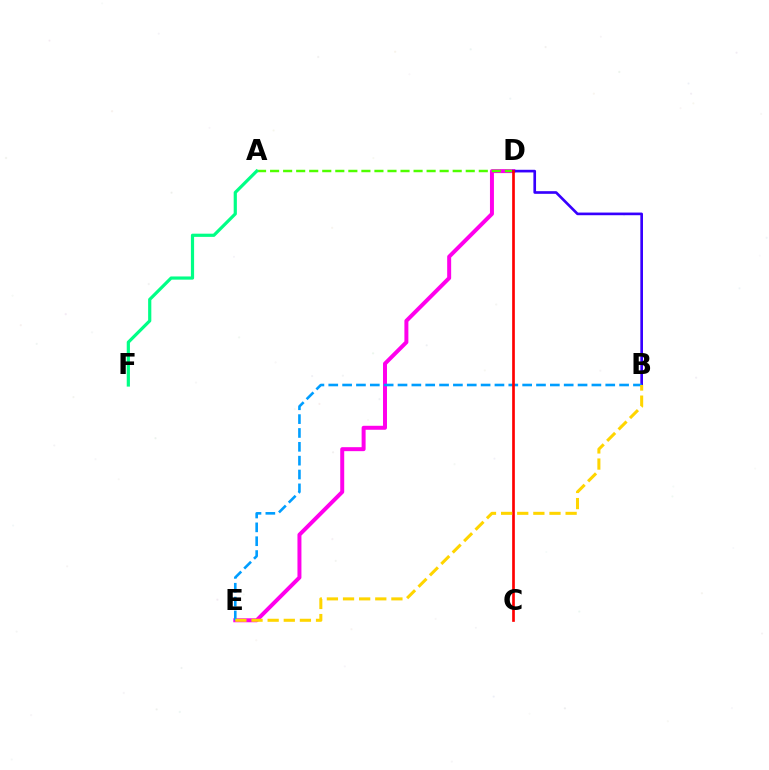{('D', 'E'): [{'color': '#ff00ed', 'line_style': 'solid', 'thickness': 2.86}], ('A', 'D'): [{'color': '#4fff00', 'line_style': 'dashed', 'thickness': 1.77}], ('A', 'F'): [{'color': '#00ff86', 'line_style': 'solid', 'thickness': 2.3}], ('B', 'D'): [{'color': '#3700ff', 'line_style': 'solid', 'thickness': 1.91}], ('B', 'E'): [{'color': '#009eff', 'line_style': 'dashed', 'thickness': 1.88}, {'color': '#ffd500', 'line_style': 'dashed', 'thickness': 2.19}], ('C', 'D'): [{'color': '#ff0000', 'line_style': 'solid', 'thickness': 1.93}]}